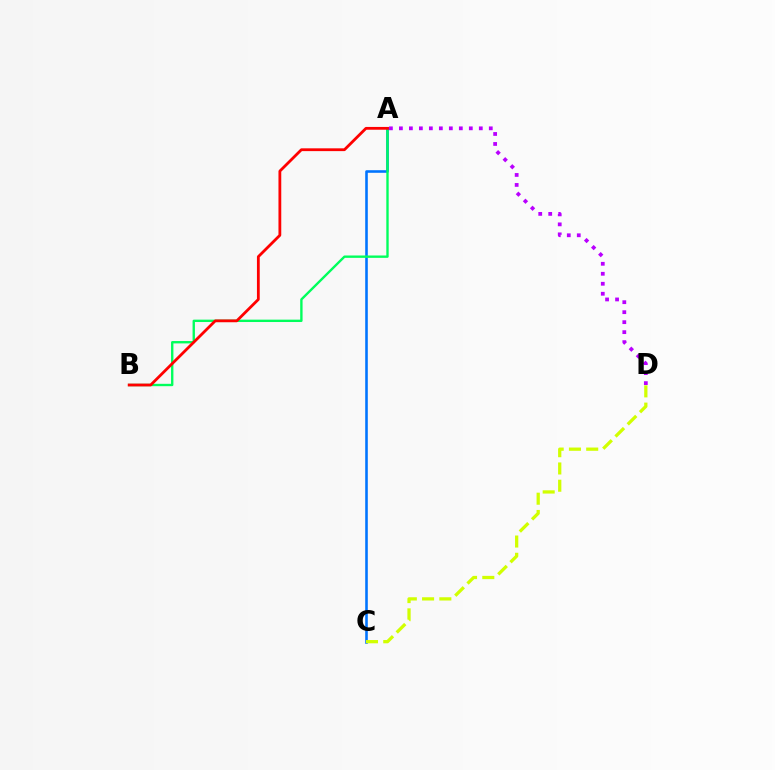{('A', 'D'): [{'color': '#b900ff', 'line_style': 'dotted', 'thickness': 2.71}], ('A', 'C'): [{'color': '#0074ff', 'line_style': 'solid', 'thickness': 1.86}], ('C', 'D'): [{'color': '#d1ff00', 'line_style': 'dashed', 'thickness': 2.34}], ('A', 'B'): [{'color': '#00ff5c', 'line_style': 'solid', 'thickness': 1.71}, {'color': '#ff0000', 'line_style': 'solid', 'thickness': 2.01}]}